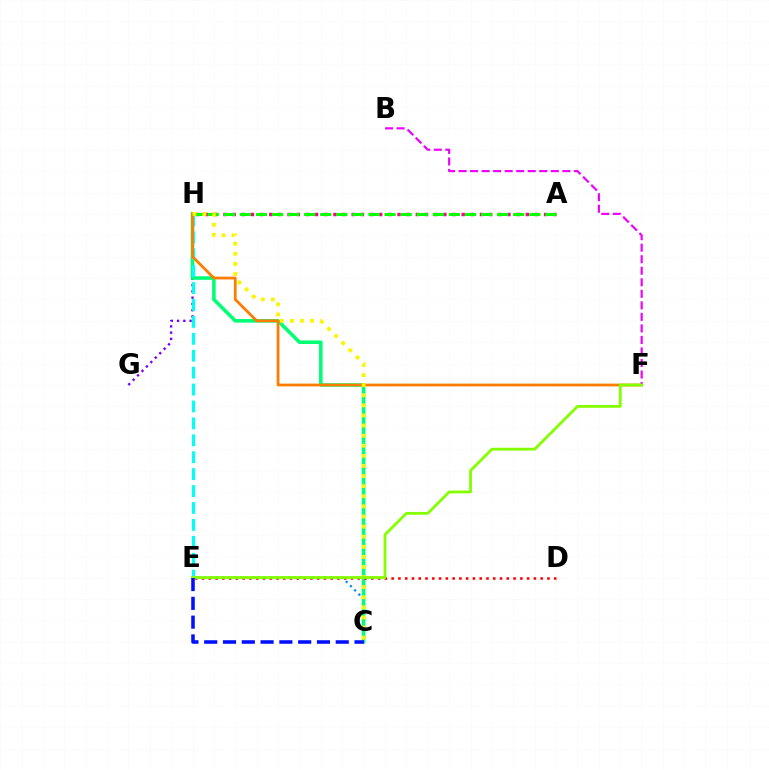{('C', 'E'): [{'color': '#008cff', 'line_style': 'dotted', 'thickness': 1.62}, {'color': '#0010ff', 'line_style': 'dashed', 'thickness': 2.55}], ('G', 'H'): [{'color': '#7200ff', 'line_style': 'dotted', 'thickness': 1.7}], ('A', 'H'): [{'color': '#ff0094', 'line_style': 'dotted', 'thickness': 2.49}, {'color': '#08ff00', 'line_style': 'dashed', 'thickness': 2.18}], ('C', 'H'): [{'color': '#00ff74', 'line_style': 'solid', 'thickness': 2.57}, {'color': '#fcf500', 'line_style': 'dotted', 'thickness': 2.74}], ('E', 'H'): [{'color': '#00fff6', 'line_style': 'dashed', 'thickness': 2.3}], ('F', 'H'): [{'color': '#ff7c00', 'line_style': 'solid', 'thickness': 1.99}], ('B', 'F'): [{'color': '#ee00ff', 'line_style': 'dashed', 'thickness': 1.57}], ('D', 'E'): [{'color': '#ff0000', 'line_style': 'dotted', 'thickness': 1.84}], ('E', 'F'): [{'color': '#84ff00', 'line_style': 'solid', 'thickness': 2.01}]}